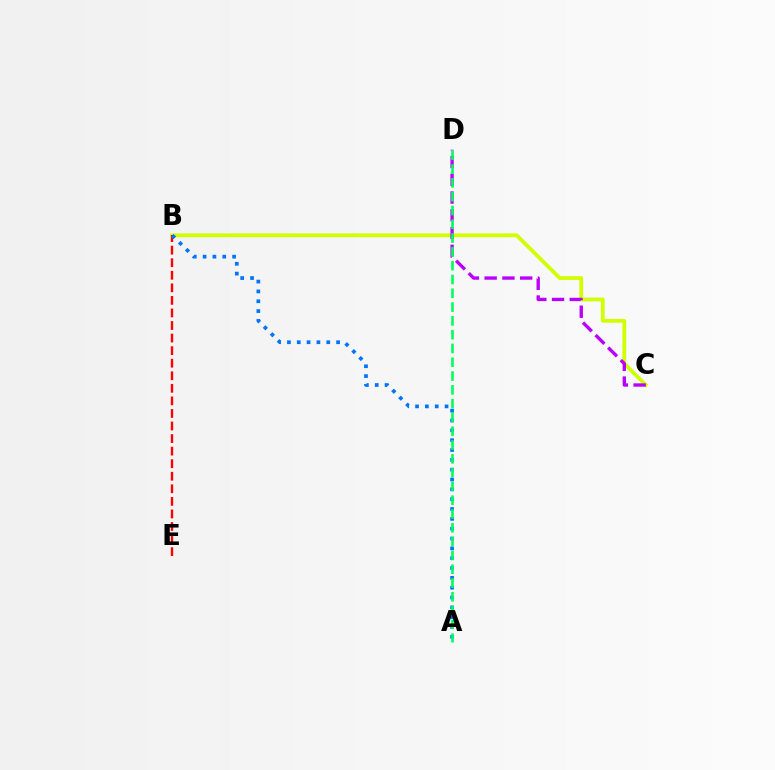{('B', 'C'): [{'color': '#d1ff00', 'line_style': 'solid', 'thickness': 2.73}], ('B', 'E'): [{'color': '#ff0000', 'line_style': 'dashed', 'thickness': 1.71}], ('A', 'B'): [{'color': '#0074ff', 'line_style': 'dotted', 'thickness': 2.67}], ('C', 'D'): [{'color': '#b900ff', 'line_style': 'dashed', 'thickness': 2.41}], ('A', 'D'): [{'color': '#00ff5c', 'line_style': 'dashed', 'thickness': 1.87}]}